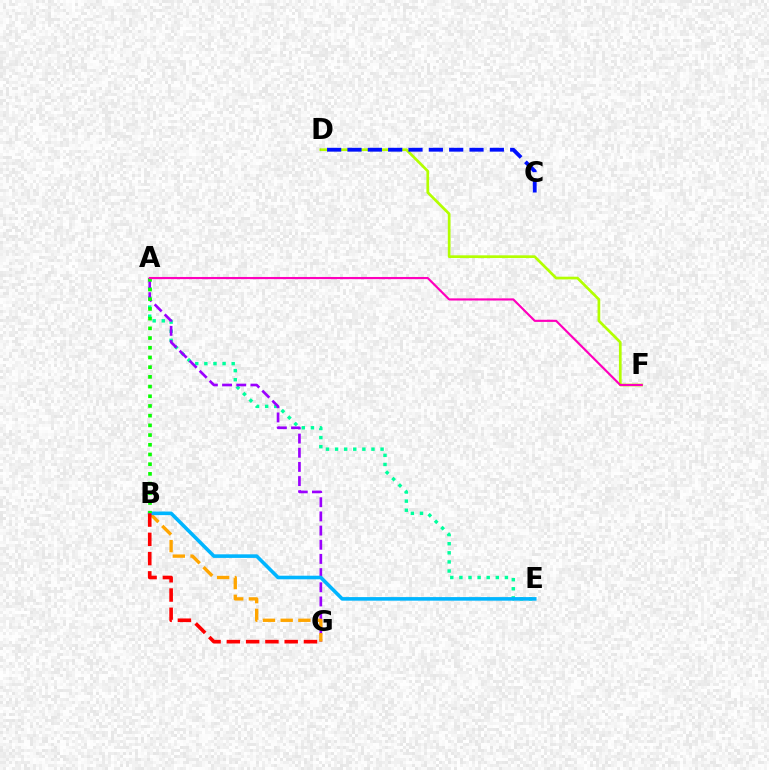{('D', 'F'): [{'color': '#b3ff00', 'line_style': 'solid', 'thickness': 1.94}], ('A', 'E'): [{'color': '#00ff9d', 'line_style': 'dotted', 'thickness': 2.47}], ('A', 'G'): [{'color': '#9b00ff', 'line_style': 'dashed', 'thickness': 1.93}], ('C', 'D'): [{'color': '#0010ff', 'line_style': 'dashed', 'thickness': 2.76}], ('B', 'G'): [{'color': '#ffa500', 'line_style': 'dashed', 'thickness': 2.41}, {'color': '#ff0000', 'line_style': 'dashed', 'thickness': 2.62}], ('B', 'E'): [{'color': '#00b5ff', 'line_style': 'solid', 'thickness': 2.59}], ('A', 'B'): [{'color': '#08ff00', 'line_style': 'dotted', 'thickness': 2.64}], ('A', 'F'): [{'color': '#ff00bd', 'line_style': 'solid', 'thickness': 1.56}]}